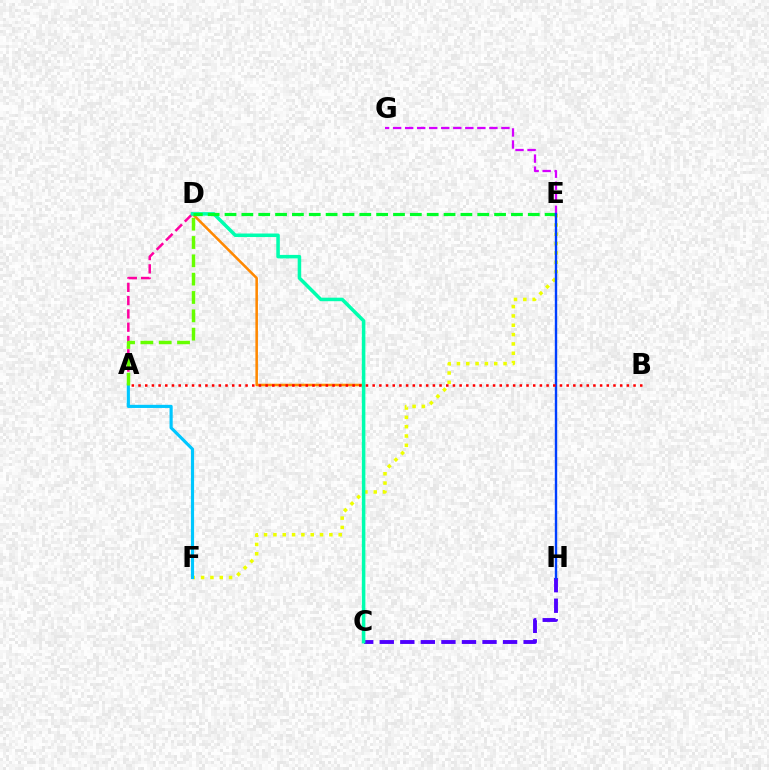{('E', 'F'): [{'color': '#eeff00', 'line_style': 'dotted', 'thickness': 2.53}], ('A', 'D'): [{'color': '#ff00a0', 'line_style': 'dashed', 'thickness': 1.81}, {'color': '#66ff00', 'line_style': 'dashed', 'thickness': 2.49}], ('A', 'F'): [{'color': '#00c7ff', 'line_style': 'solid', 'thickness': 2.27}], ('C', 'D'): [{'color': '#ff8800', 'line_style': 'solid', 'thickness': 1.84}, {'color': '#00ffaf', 'line_style': 'solid', 'thickness': 2.54}], ('C', 'H'): [{'color': '#4f00ff', 'line_style': 'dashed', 'thickness': 2.79}], ('D', 'E'): [{'color': '#00ff27', 'line_style': 'dashed', 'thickness': 2.29}], ('E', 'G'): [{'color': '#d600ff', 'line_style': 'dashed', 'thickness': 1.63}], ('E', 'H'): [{'color': '#003fff', 'line_style': 'solid', 'thickness': 1.72}], ('A', 'B'): [{'color': '#ff0000', 'line_style': 'dotted', 'thickness': 1.82}]}